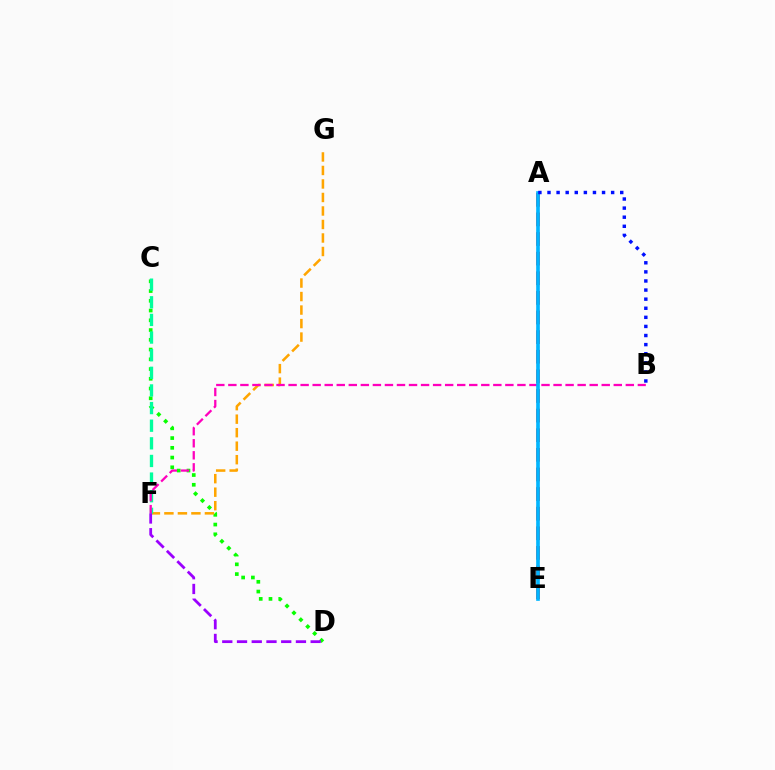{('A', 'E'): [{'color': '#b3ff00', 'line_style': 'dotted', 'thickness': 1.66}, {'color': '#ff0000', 'line_style': 'dashed', 'thickness': 2.67}, {'color': '#00b5ff', 'line_style': 'solid', 'thickness': 2.63}], ('C', 'D'): [{'color': '#08ff00', 'line_style': 'dotted', 'thickness': 2.65}], ('F', 'G'): [{'color': '#ffa500', 'line_style': 'dashed', 'thickness': 1.83}], ('C', 'F'): [{'color': '#00ff9d', 'line_style': 'dashed', 'thickness': 2.4}], ('B', 'F'): [{'color': '#ff00bd', 'line_style': 'dashed', 'thickness': 1.64}], ('A', 'B'): [{'color': '#0010ff', 'line_style': 'dotted', 'thickness': 2.47}], ('D', 'F'): [{'color': '#9b00ff', 'line_style': 'dashed', 'thickness': 2.0}]}